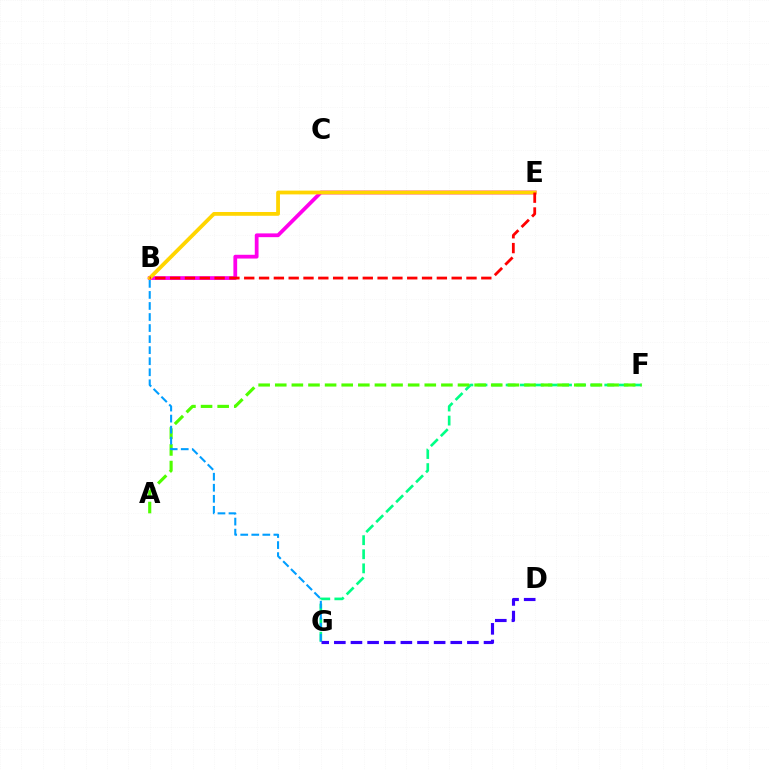{('B', 'E'): [{'color': '#ff00ed', 'line_style': 'solid', 'thickness': 2.71}, {'color': '#ffd500', 'line_style': 'solid', 'thickness': 2.73}, {'color': '#ff0000', 'line_style': 'dashed', 'thickness': 2.01}], ('F', 'G'): [{'color': '#00ff86', 'line_style': 'dashed', 'thickness': 1.91}], ('A', 'F'): [{'color': '#4fff00', 'line_style': 'dashed', 'thickness': 2.26}], ('B', 'G'): [{'color': '#009eff', 'line_style': 'dashed', 'thickness': 1.5}], ('D', 'G'): [{'color': '#3700ff', 'line_style': 'dashed', 'thickness': 2.26}]}